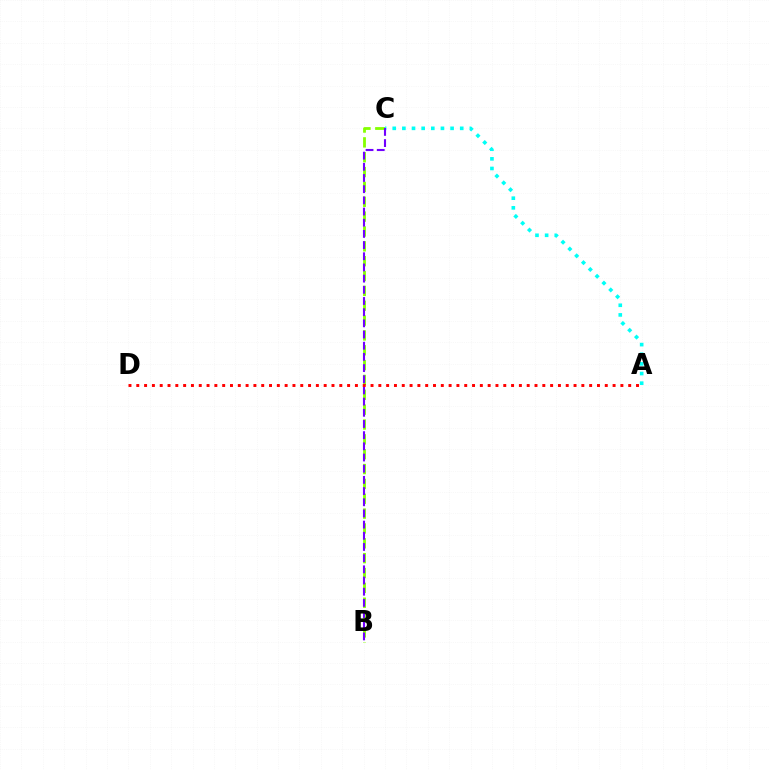{('B', 'C'): [{'color': '#84ff00', 'line_style': 'dashed', 'thickness': 2.02}, {'color': '#7200ff', 'line_style': 'dashed', 'thickness': 1.52}], ('A', 'C'): [{'color': '#00fff6', 'line_style': 'dotted', 'thickness': 2.62}], ('A', 'D'): [{'color': '#ff0000', 'line_style': 'dotted', 'thickness': 2.12}]}